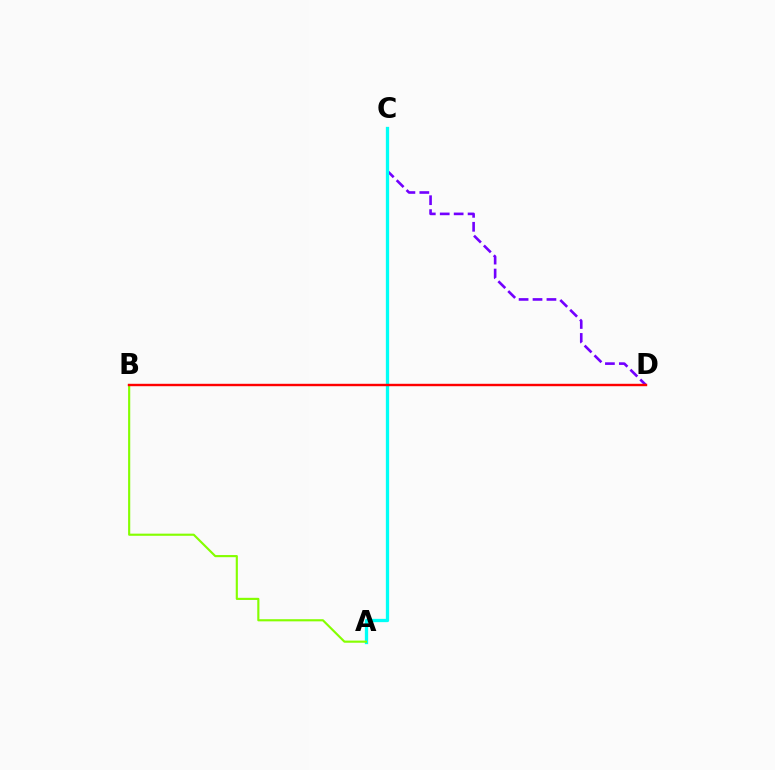{('C', 'D'): [{'color': '#7200ff', 'line_style': 'dashed', 'thickness': 1.89}], ('A', 'C'): [{'color': '#00fff6', 'line_style': 'solid', 'thickness': 2.37}], ('A', 'B'): [{'color': '#84ff00', 'line_style': 'solid', 'thickness': 1.54}], ('B', 'D'): [{'color': '#ff0000', 'line_style': 'solid', 'thickness': 1.73}]}